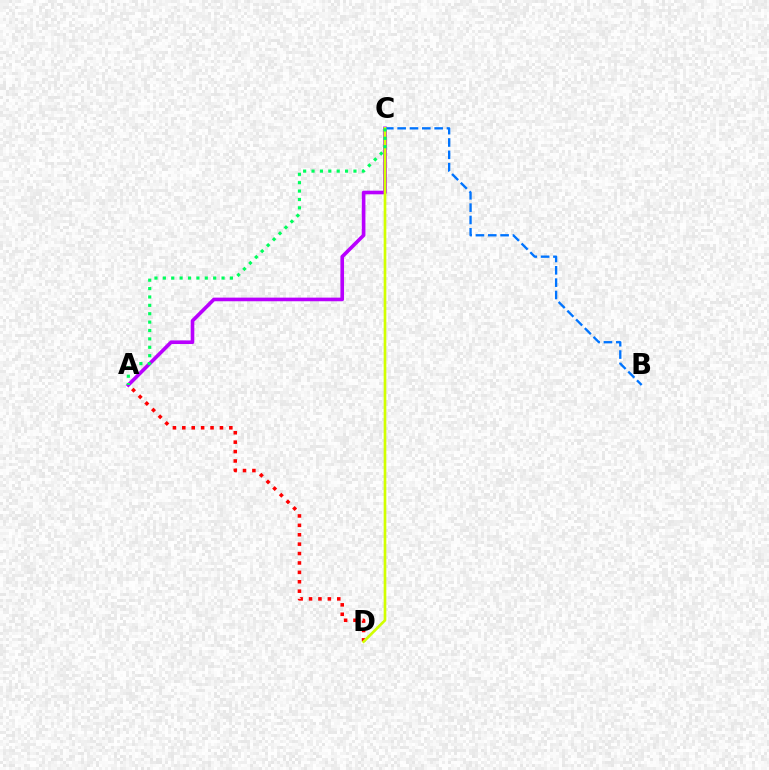{('A', 'C'): [{'color': '#b900ff', 'line_style': 'solid', 'thickness': 2.61}, {'color': '#00ff5c', 'line_style': 'dotted', 'thickness': 2.28}], ('A', 'D'): [{'color': '#ff0000', 'line_style': 'dotted', 'thickness': 2.56}], ('B', 'C'): [{'color': '#0074ff', 'line_style': 'dashed', 'thickness': 1.68}], ('C', 'D'): [{'color': '#d1ff00', 'line_style': 'solid', 'thickness': 1.91}]}